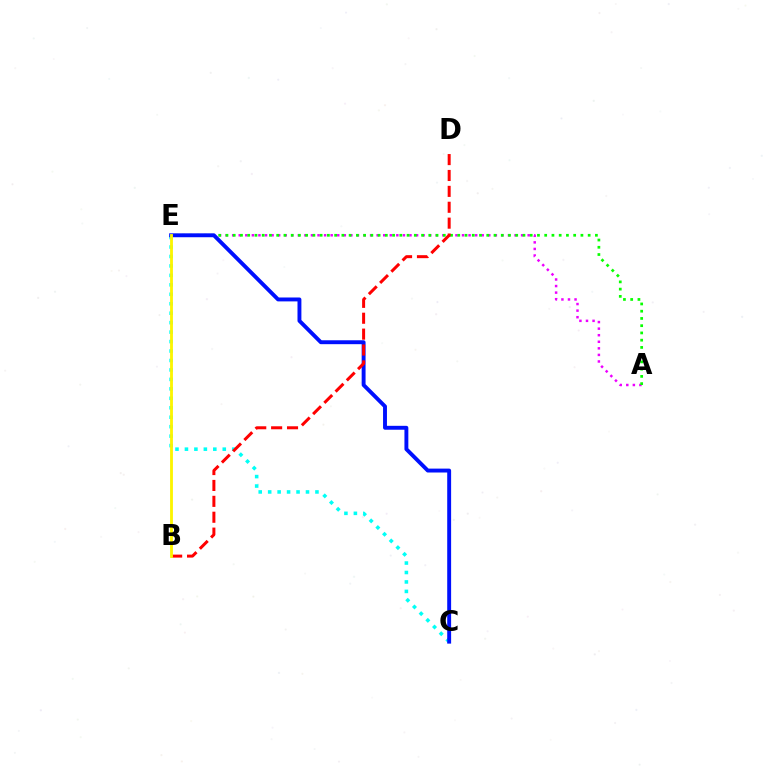{('A', 'E'): [{'color': '#ee00ff', 'line_style': 'dotted', 'thickness': 1.78}, {'color': '#08ff00', 'line_style': 'dotted', 'thickness': 1.97}], ('C', 'E'): [{'color': '#00fff6', 'line_style': 'dotted', 'thickness': 2.57}, {'color': '#0010ff', 'line_style': 'solid', 'thickness': 2.81}], ('B', 'D'): [{'color': '#ff0000', 'line_style': 'dashed', 'thickness': 2.16}], ('B', 'E'): [{'color': '#fcf500', 'line_style': 'solid', 'thickness': 2.04}]}